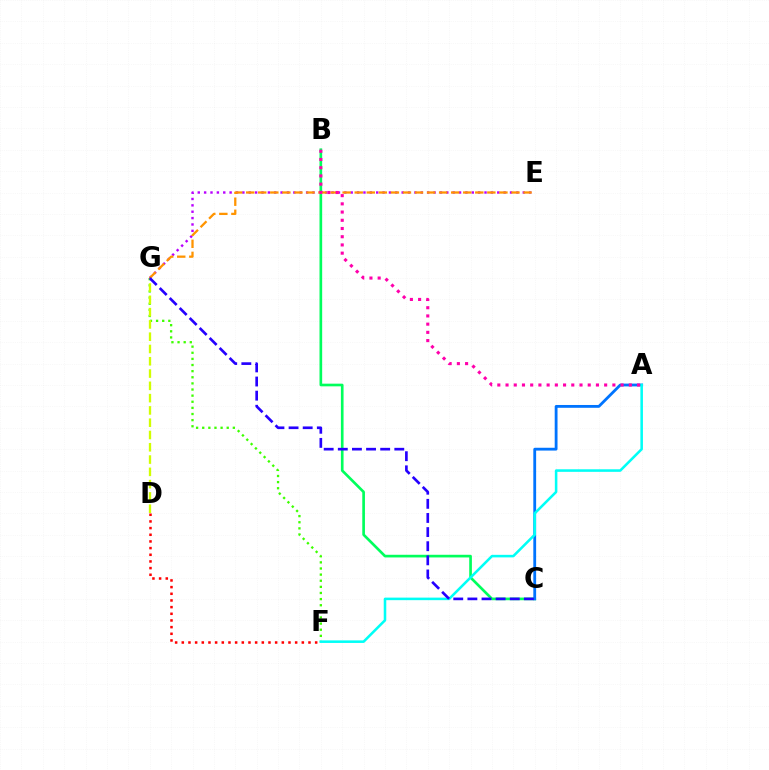{('B', 'C'): [{'color': '#00ff5c', 'line_style': 'solid', 'thickness': 1.92}], ('F', 'G'): [{'color': '#3dff00', 'line_style': 'dotted', 'thickness': 1.66}], ('D', 'F'): [{'color': '#ff0000', 'line_style': 'dotted', 'thickness': 1.81}], ('E', 'G'): [{'color': '#b900ff', 'line_style': 'dotted', 'thickness': 1.73}, {'color': '#ff9400', 'line_style': 'dashed', 'thickness': 1.64}], ('D', 'G'): [{'color': '#d1ff00', 'line_style': 'dashed', 'thickness': 1.67}], ('A', 'C'): [{'color': '#0074ff', 'line_style': 'solid', 'thickness': 2.03}], ('A', 'F'): [{'color': '#00fff6', 'line_style': 'solid', 'thickness': 1.84}], ('C', 'G'): [{'color': '#2500ff', 'line_style': 'dashed', 'thickness': 1.92}], ('A', 'B'): [{'color': '#ff00ac', 'line_style': 'dotted', 'thickness': 2.23}]}